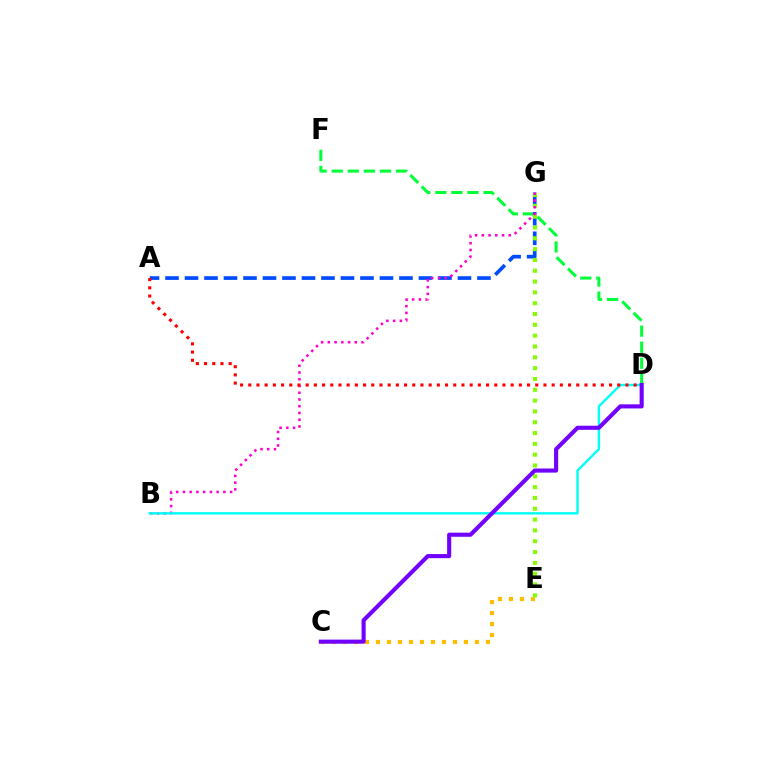{('D', 'F'): [{'color': '#00ff39', 'line_style': 'dashed', 'thickness': 2.18}], ('C', 'E'): [{'color': '#ffbd00', 'line_style': 'dotted', 'thickness': 2.99}], ('A', 'G'): [{'color': '#004bff', 'line_style': 'dashed', 'thickness': 2.65}], ('E', 'G'): [{'color': '#84ff00', 'line_style': 'dotted', 'thickness': 2.94}], ('B', 'G'): [{'color': '#ff00cf', 'line_style': 'dotted', 'thickness': 1.83}], ('B', 'D'): [{'color': '#00fff6', 'line_style': 'solid', 'thickness': 1.72}], ('C', 'D'): [{'color': '#7200ff', 'line_style': 'solid', 'thickness': 2.95}], ('A', 'D'): [{'color': '#ff0000', 'line_style': 'dotted', 'thickness': 2.23}]}